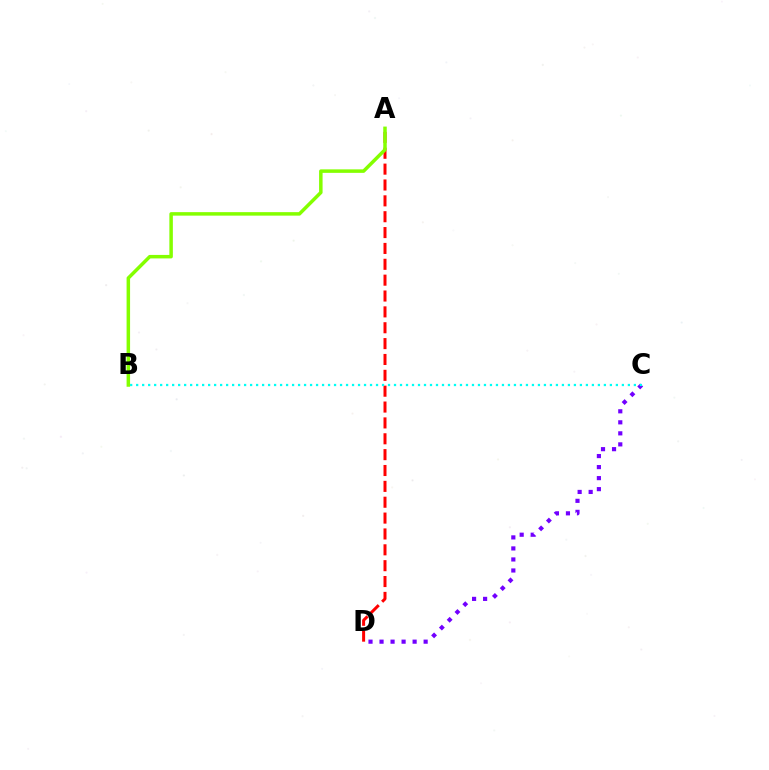{('C', 'D'): [{'color': '#7200ff', 'line_style': 'dotted', 'thickness': 3.0}], ('A', 'D'): [{'color': '#ff0000', 'line_style': 'dashed', 'thickness': 2.15}], ('B', 'C'): [{'color': '#00fff6', 'line_style': 'dotted', 'thickness': 1.63}], ('A', 'B'): [{'color': '#84ff00', 'line_style': 'solid', 'thickness': 2.51}]}